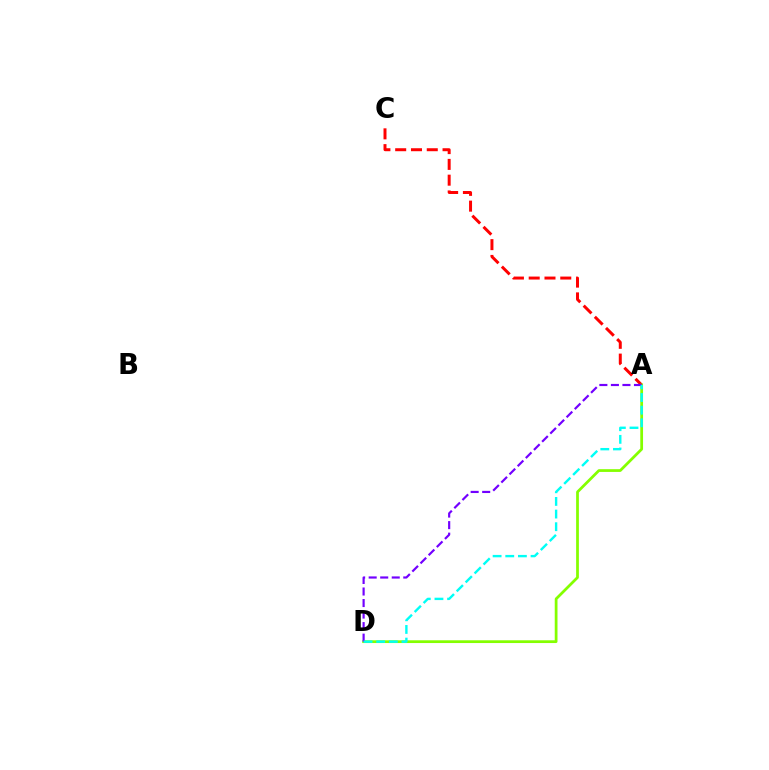{('A', 'C'): [{'color': '#ff0000', 'line_style': 'dashed', 'thickness': 2.14}], ('A', 'D'): [{'color': '#84ff00', 'line_style': 'solid', 'thickness': 1.98}, {'color': '#7200ff', 'line_style': 'dashed', 'thickness': 1.57}, {'color': '#00fff6', 'line_style': 'dashed', 'thickness': 1.72}]}